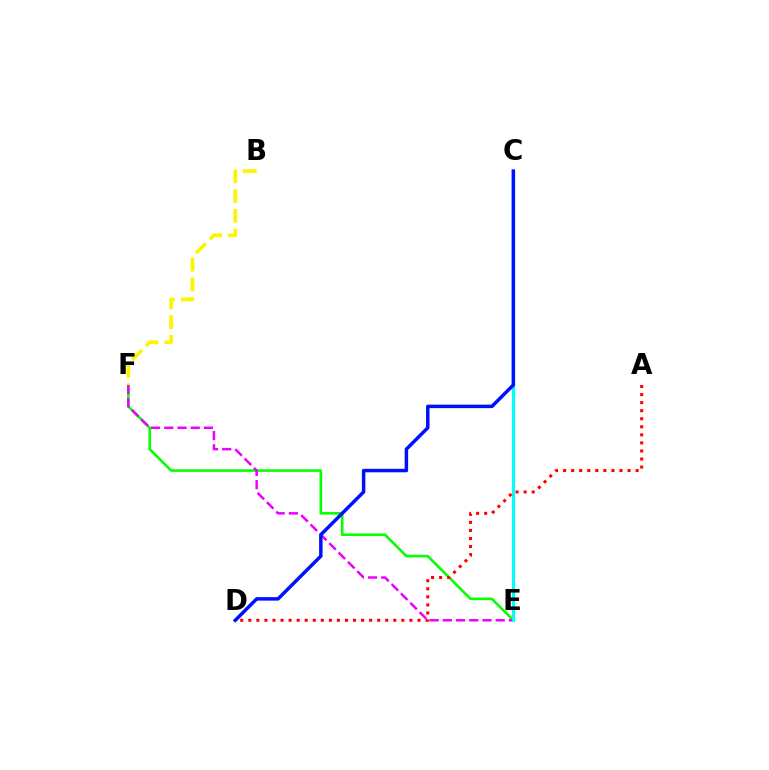{('E', 'F'): [{'color': '#08ff00', 'line_style': 'solid', 'thickness': 1.89}, {'color': '#ee00ff', 'line_style': 'dashed', 'thickness': 1.8}], ('C', 'E'): [{'color': '#00fff6', 'line_style': 'solid', 'thickness': 2.27}], ('C', 'D'): [{'color': '#0010ff', 'line_style': 'solid', 'thickness': 2.51}], ('B', 'F'): [{'color': '#fcf500', 'line_style': 'dashed', 'thickness': 2.68}], ('A', 'D'): [{'color': '#ff0000', 'line_style': 'dotted', 'thickness': 2.19}]}